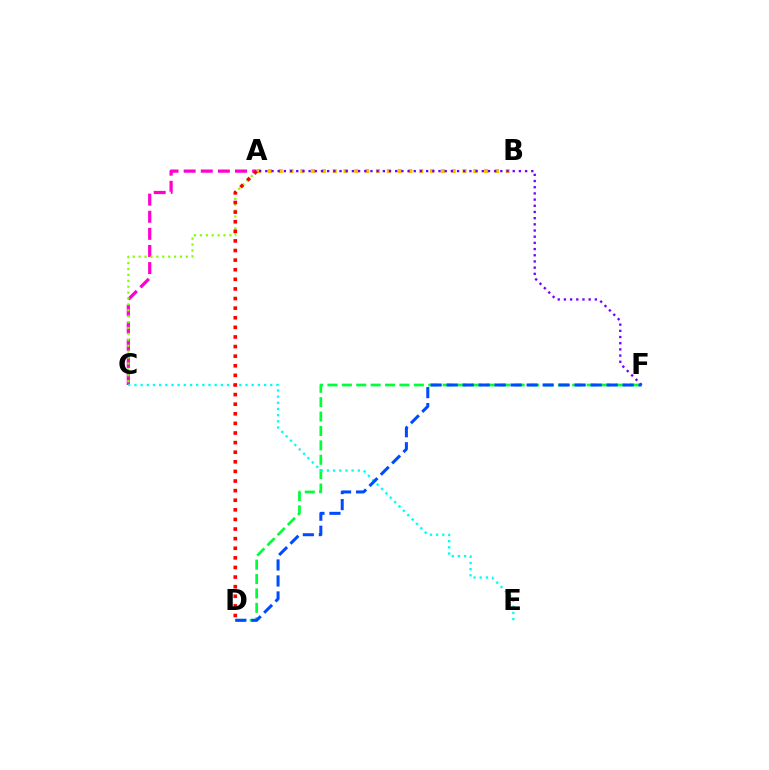{('A', 'C'): [{'color': '#ff00cf', 'line_style': 'dashed', 'thickness': 2.32}, {'color': '#84ff00', 'line_style': 'dotted', 'thickness': 1.6}], ('A', 'B'): [{'color': '#ffbd00', 'line_style': 'dotted', 'thickness': 2.94}], ('D', 'F'): [{'color': '#00ff39', 'line_style': 'dashed', 'thickness': 1.96}, {'color': '#004bff', 'line_style': 'dashed', 'thickness': 2.17}], ('C', 'E'): [{'color': '#00fff6', 'line_style': 'dotted', 'thickness': 1.68}], ('A', 'F'): [{'color': '#7200ff', 'line_style': 'dotted', 'thickness': 1.68}], ('A', 'D'): [{'color': '#ff0000', 'line_style': 'dotted', 'thickness': 2.61}]}